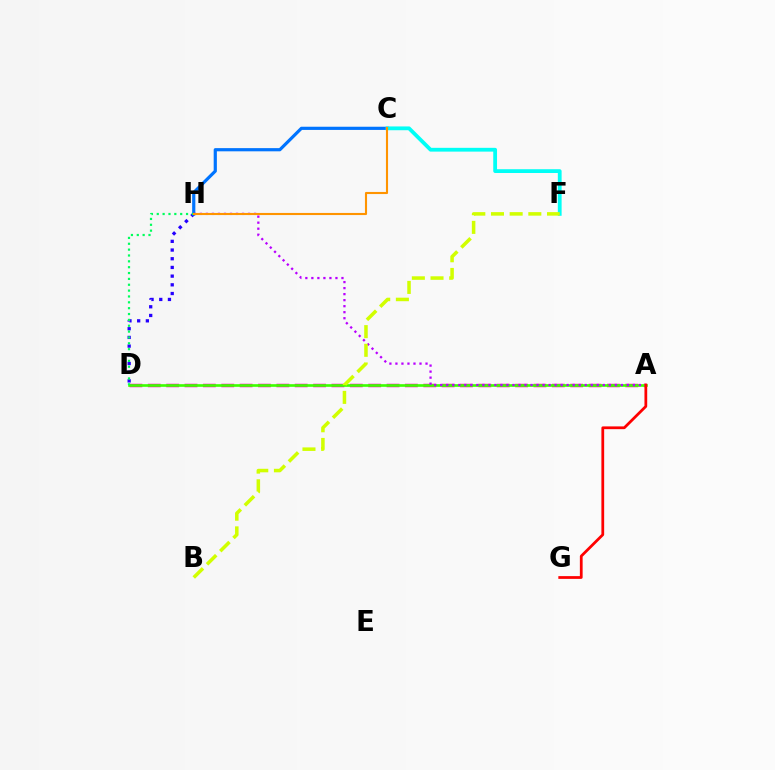{('A', 'D'): [{'color': '#ff00ac', 'line_style': 'dashed', 'thickness': 2.49}, {'color': '#3dff00', 'line_style': 'solid', 'thickness': 1.91}], ('D', 'H'): [{'color': '#2500ff', 'line_style': 'dotted', 'thickness': 2.36}, {'color': '#00ff5c', 'line_style': 'dotted', 'thickness': 1.59}], ('C', 'H'): [{'color': '#0074ff', 'line_style': 'solid', 'thickness': 2.29}, {'color': '#ff9400', 'line_style': 'solid', 'thickness': 1.52}], ('A', 'H'): [{'color': '#b900ff', 'line_style': 'dotted', 'thickness': 1.64}], ('A', 'G'): [{'color': '#ff0000', 'line_style': 'solid', 'thickness': 1.99}], ('C', 'F'): [{'color': '#00fff6', 'line_style': 'solid', 'thickness': 2.73}], ('B', 'F'): [{'color': '#d1ff00', 'line_style': 'dashed', 'thickness': 2.54}]}